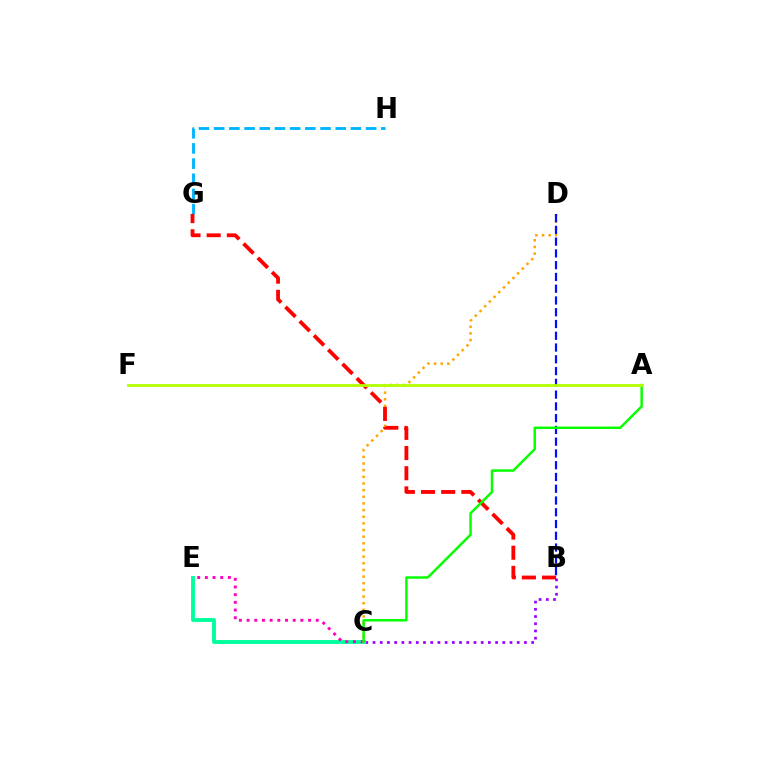{('G', 'H'): [{'color': '#00b5ff', 'line_style': 'dashed', 'thickness': 2.06}], ('C', 'D'): [{'color': '#ffa500', 'line_style': 'dotted', 'thickness': 1.81}], ('B', 'C'): [{'color': '#9b00ff', 'line_style': 'dotted', 'thickness': 1.96}], ('C', 'E'): [{'color': '#00ff9d', 'line_style': 'solid', 'thickness': 2.79}, {'color': '#ff00bd', 'line_style': 'dotted', 'thickness': 2.09}], ('B', 'G'): [{'color': '#ff0000', 'line_style': 'dashed', 'thickness': 2.74}], ('B', 'D'): [{'color': '#0010ff', 'line_style': 'dashed', 'thickness': 1.6}], ('A', 'C'): [{'color': '#08ff00', 'line_style': 'solid', 'thickness': 1.78}], ('A', 'F'): [{'color': '#b3ff00', 'line_style': 'solid', 'thickness': 2.01}]}